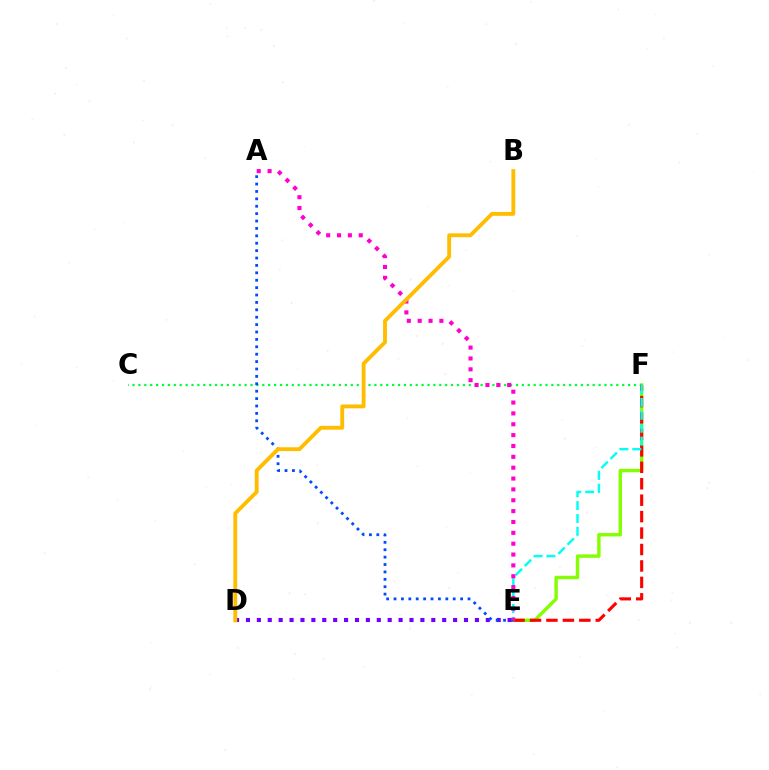{('E', 'F'): [{'color': '#84ff00', 'line_style': 'solid', 'thickness': 2.45}, {'color': '#ff0000', 'line_style': 'dashed', 'thickness': 2.23}, {'color': '#00fff6', 'line_style': 'dashed', 'thickness': 1.75}], ('C', 'F'): [{'color': '#00ff39', 'line_style': 'dotted', 'thickness': 1.6}], ('D', 'E'): [{'color': '#7200ff', 'line_style': 'dotted', 'thickness': 2.96}], ('A', 'E'): [{'color': '#004bff', 'line_style': 'dotted', 'thickness': 2.01}, {'color': '#ff00cf', 'line_style': 'dotted', 'thickness': 2.95}], ('B', 'D'): [{'color': '#ffbd00', 'line_style': 'solid', 'thickness': 2.78}]}